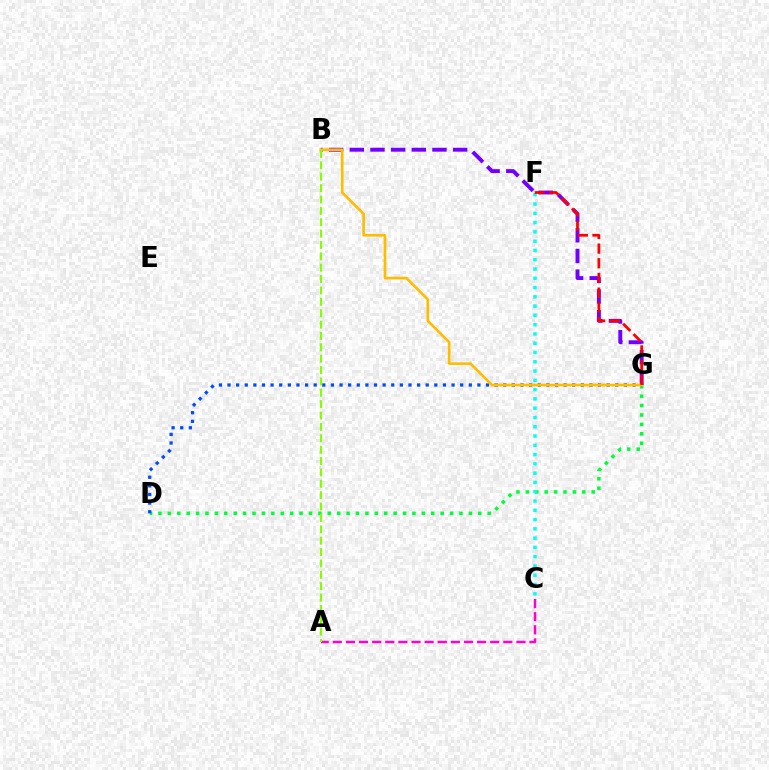{('D', 'G'): [{'color': '#00ff39', 'line_style': 'dotted', 'thickness': 2.56}, {'color': '#004bff', 'line_style': 'dotted', 'thickness': 2.34}], ('A', 'C'): [{'color': '#ff00cf', 'line_style': 'dashed', 'thickness': 1.78}], ('B', 'G'): [{'color': '#7200ff', 'line_style': 'dashed', 'thickness': 2.81}, {'color': '#ffbd00', 'line_style': 'solid', 'thickness': 1.91}], ('C', 'F'): [{'color': '#00fff6', 'line_style': 'dotted', 'thickness': 2.52}], ('A', 'B'): [{'color': '#84ff00', 'line_style': 'dashed', 'thickness': 1.55}], ('F', 'G'): [{'color': '#ff0000', 'line_style': 'dashed', 'thickness': 2.0}]}